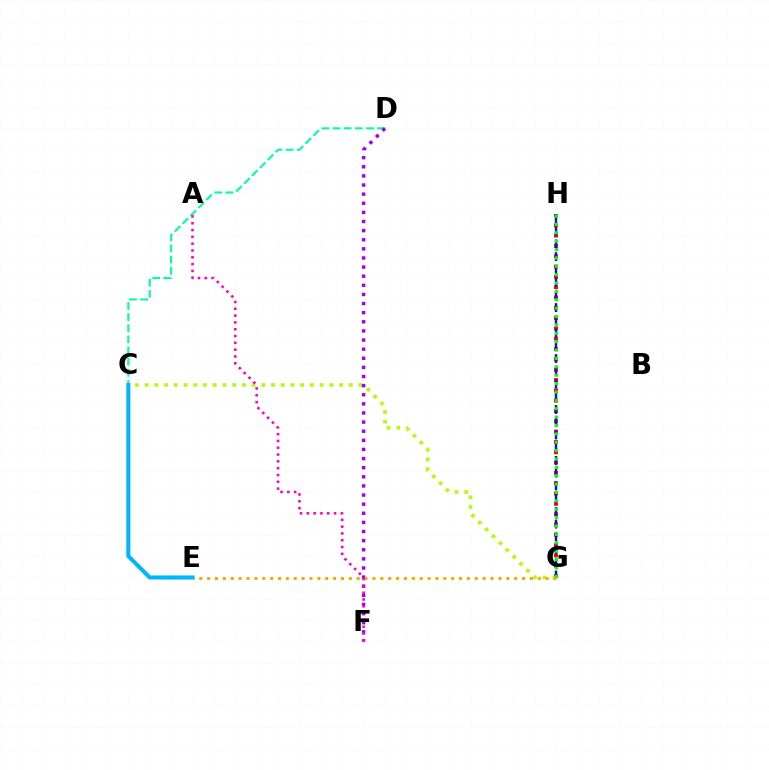{('G', 'H'): [{'color': '#ff0000', 'line_style': 'dotted', 'thickness': 2.8}, {'color': '#0010ff', 'line_style': 'dashed', 'thickness': 1.73}, {'color': '#08ff00', 'line_style': 'dotted', 'thickness': 2.28}], ('C', 'D'): [{'color': '#00ff9d', 'line_style': 'dashed', 'thickness': 1.51}], ('C', 'G'): [{'color': '#b3ff00', 'line_style': 'dotted', 'thickness': 2.64}], ('D', 'F'): [{'color': '#9b00ff', 'line_style': 'dotted', 'thickness': 2.48}], ('E', 'G'): [{'color': '#ffa500', 'line_style': 'dotted', 'thickness': 2.14}], ('C', 'E'): [{'color': '#00b5ff', 'line_style': 'solid', 'thickness': 2.92}], ('A', 'F'): [{'color': '#ff00bd', 'line_style': 'dotted', 'thickness': 1.85}]}